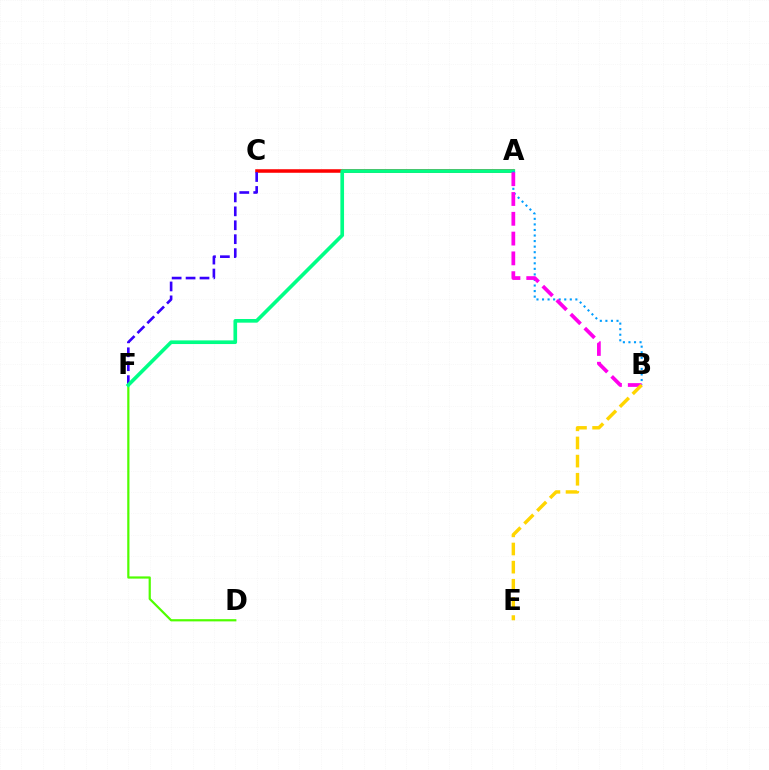{('A', 'C'): [{'color': '#ff0000', 'line_style': 'solid', 'thickness': 2.55}], ('D', 'F'): [{'color': '#4fff00', 'line_style': 'solid', 'thickness': 1.59}], ('C', 'F'): [{'color': '#3700ff', 'line_style': 'dashed', 'thickness': 1.89}], ('A', 'F'): [{'color': '#00ff86', 'line_style': 'solid', 'thickness': 2.63}], ('A', 'B'): [{'color': '#009eff', 'line_style': 'dotted', 'thickness': 1.51}, {'color': '#ff00ed', 'line_style': 'dashed', 'thickness': 2.69}], ('B', 'E'): [{'color': '#ffd500', 'line_style': 'dashed', 'thickness': 2.47}]}